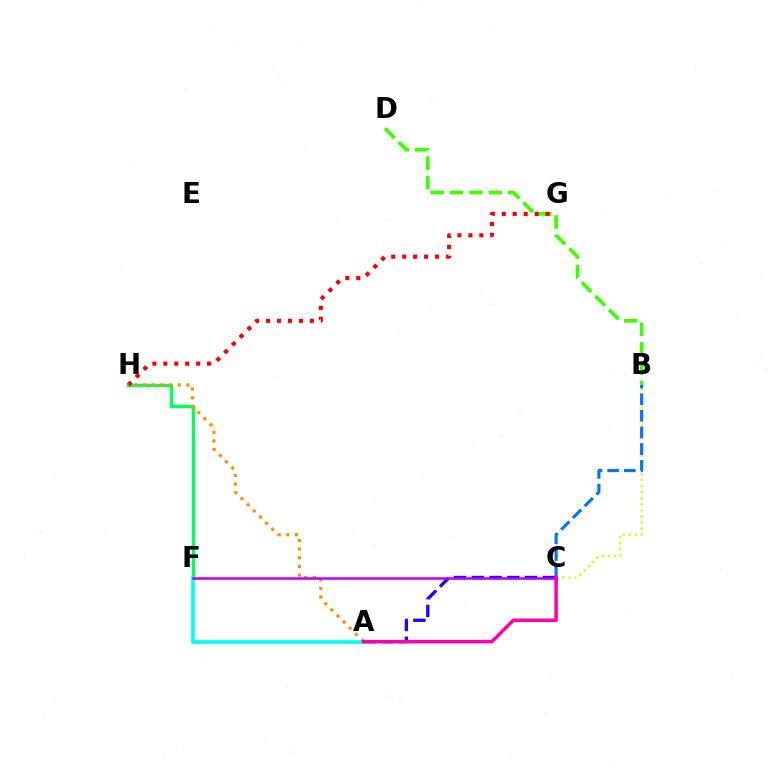{('F', 'H'): [{'color': '#00ff5c', 'line_style': 'solid', 'thickness': 2.5}], ('B', 'D'): [{'color': '#3dff00', 'line_style': 'dashed', 'thickness': 2.64}], ('G', 'H'): [{'color': '#ff0000', 'line_style': 'dotted', 'thickness': 2.98}], ('A', 'C'): [{'color': '#2500ff', 'line_style': 'dashed', 'thickness': 2.41}, {'color': '#ff00ac', 'line_style': 'solid', 'thickness': 2.53}], ('A', 'F'): [{'color': '#00fff6', 'line_style': 'solid', 'thickness': 2.66}], ('A', 'H'): [{'color': '#ff9400', 'line_style': 'dotted', 'thickness': 2.36}], ('B', 'C'): [{'color': '#d1ff00', 'line_style': 'dotted', 'thickness': 1.64}, {'color': '#0074ff', 'line_style': 'dashed', 'thickness': 2.26}], ('C', 'F'): [{'color': '#b900ff', 'line_style': 'solid', 'thickness': 1.81}]}